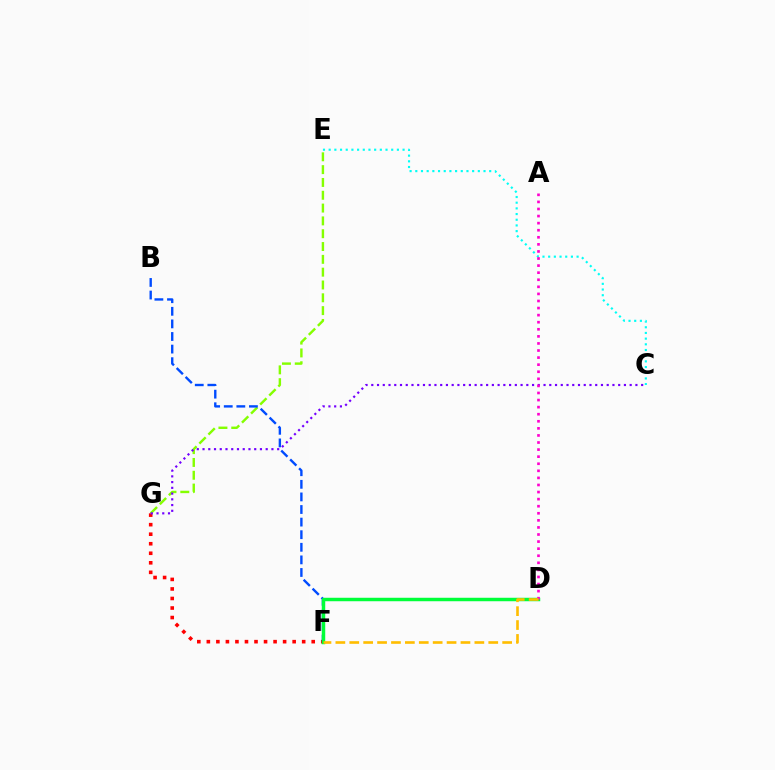{('E', 'G'): [{'color': '#84ff00', 'line_style': 'dashed', 'thickness': 1.74}], ('F', 'G'): [{'color': '#ff0000', 'line_style': 'dotted', 'thickness': 2.59}], ('C', 'G'): [{'color': '#7200ff', 'line_style': 'dotted', 'thickness': 1.56}], ('B', 'F'): [{'color': '#004bff', 'line_style': 'dashed', 'thickness': 1.71}], ('D', 'F'): [{'color': '#00ff39', 'line_style': 'solid', 'thickness': 2.49}, {'color': '#ffbd00', 'line_style': 'dashed', 'thickness': 1.89}], ('C', 'E'): [{'color': '#00fff6', 'line_style': 'dotted', 'thickness': 1.54}], ('A', 'D'): [{'color': '#ff00cf', 'line_style': 'dotted', 'thickness': 1.92}]}